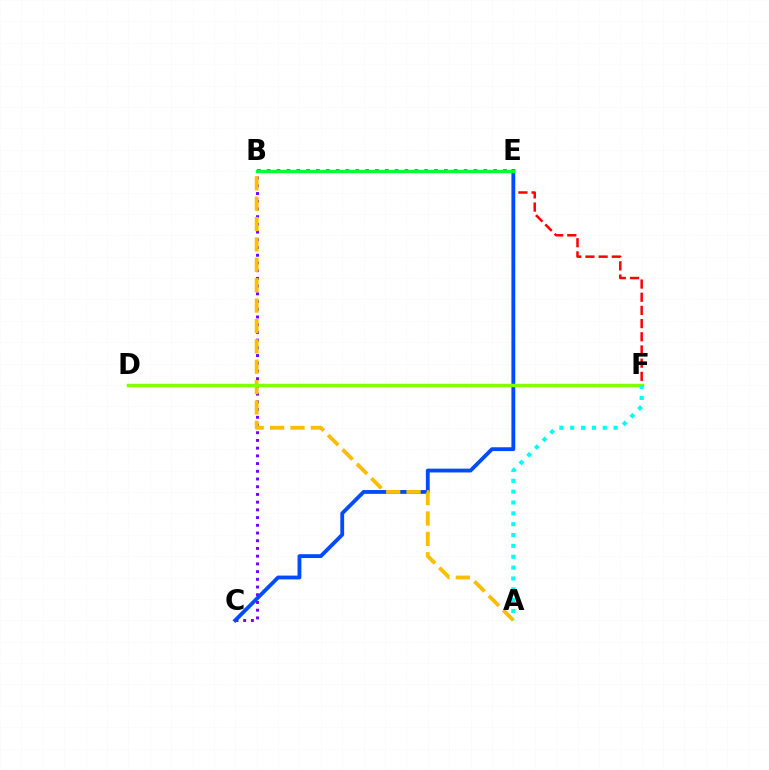{('E', 'F'): [{'color': '#ff0000', 'line_style': 'dashed', 'thickness': 1.79}], ('B', 'C'): [{'color': '#7200ff', 'line_style': 'dotted', 'thickness': 2.1}], ('B', 'E'): [{'color': '#ff00cf', 'line_style': 'dotted', 'thickness': 2.67}, {'color': '#00ff39', 'line_style': 'solid', 'thickness': 2.44}], ('C', 'E'): [{'color': '#004bff', 'line_style': 'solid', 'thickness': 2.76}], ('A', 'B'): [{'color': '#ffbd00', 'line_style': 'dashed', 'thickness': 2.77}], ('D', 'F'): [{'color': '#84ff00', 'line_style': 'solid', 'thickness': 2.48}], ('A', 'F'): [{'color': '#00fff6', 'line_style': 'dotted', 'thickness': 2.95}]}